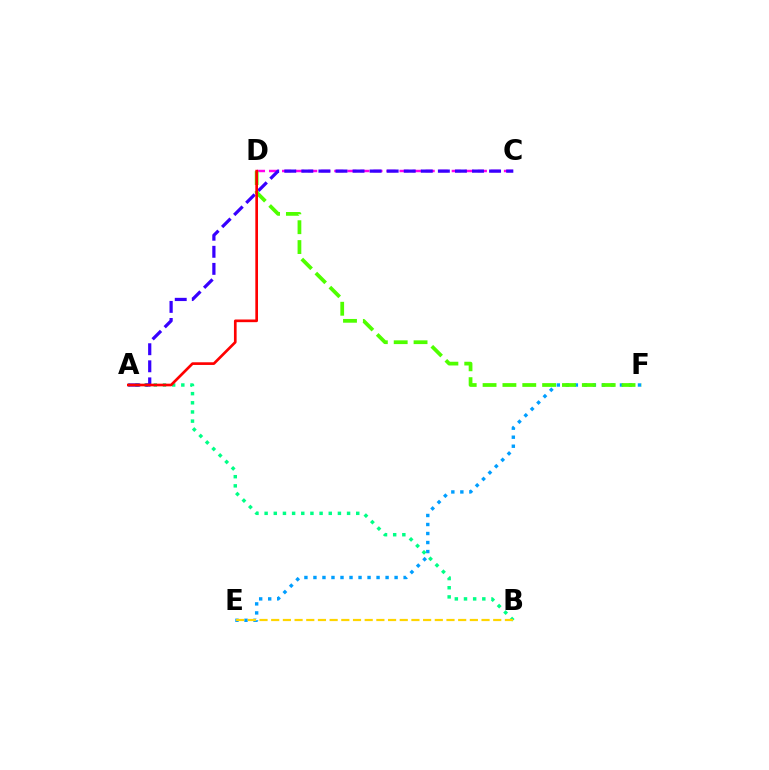{('E', 'F'): [{'color': '#009eff', 'line_style': 'dotted', 'thickness': 2.45}], ('C', 'D'): [{'color': '#ff00ed', 'line_style': 'dashed', 'thickness': 1.77}], ('A', 'B'): [{'color': '#00ff86', 'line_style': 'dotted', 'thickness': 2.49}], ('A', 'C'): [{'color': '#3700ff', 'line_style': 'dashed', 'thickness': 2.32}], ('B', 'E'): [{'color': '#ffd500', 'line_style': 'dashed', 'thickness': 1.59}], ('D', 'F'): [{'color': '#4fff00', 'line_style': 'dashed', 'thickness': 2.7}], ('A', 'D'): [{'color': '#ff0000', 'line_style': 'solid', 'thickness': 1.92}]}